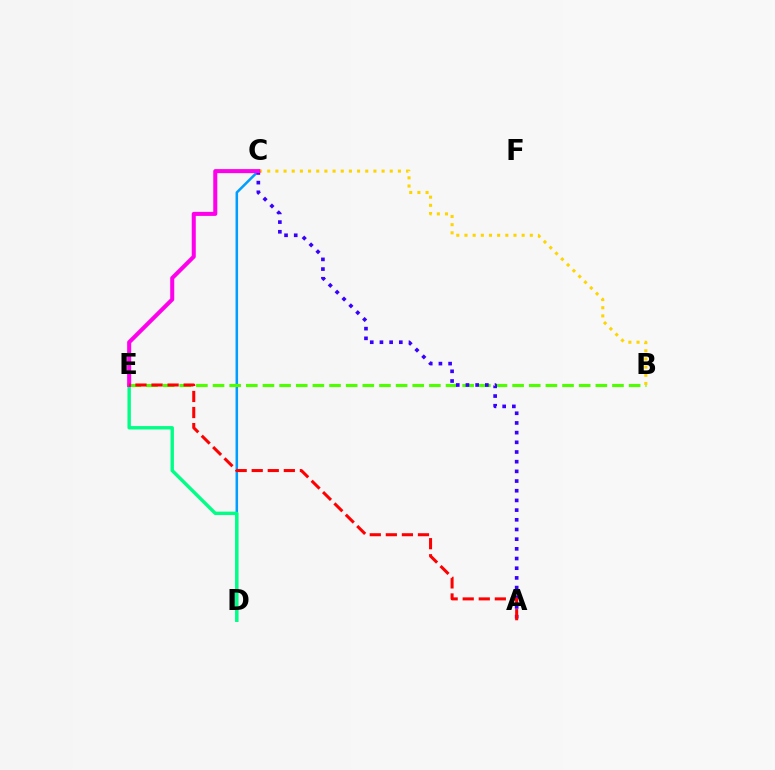{('C', 'D'): [{'color': '#009eff', 'line_style': 'solid', 'thickness': 1.82}], ('B', 'E'): [{'color': '#4fff00', 'line_style': 'dashed', 'thickness': 2.26}], ('D', 'E'): [{'color': '#00ff86', 'line_style': 'solid', 'thickness': 2.45}], ('B', 'C'): [{'color': '#ffd500', 'line_style': 'dotted', 'thickness': 2.22}], ('A', 'C'): [{'color': '#3700ff', 'line_style': 'dotted', 'thickness': 2.63}], ('C', 'E'): [{'color': '#ff00ed', 'line_style': 'solid', 'thickness': 2.91}], ('A', 'E'): [{'color': '#ff0000', 'line_style': 'dashed', 'thickness': 2.18}]}